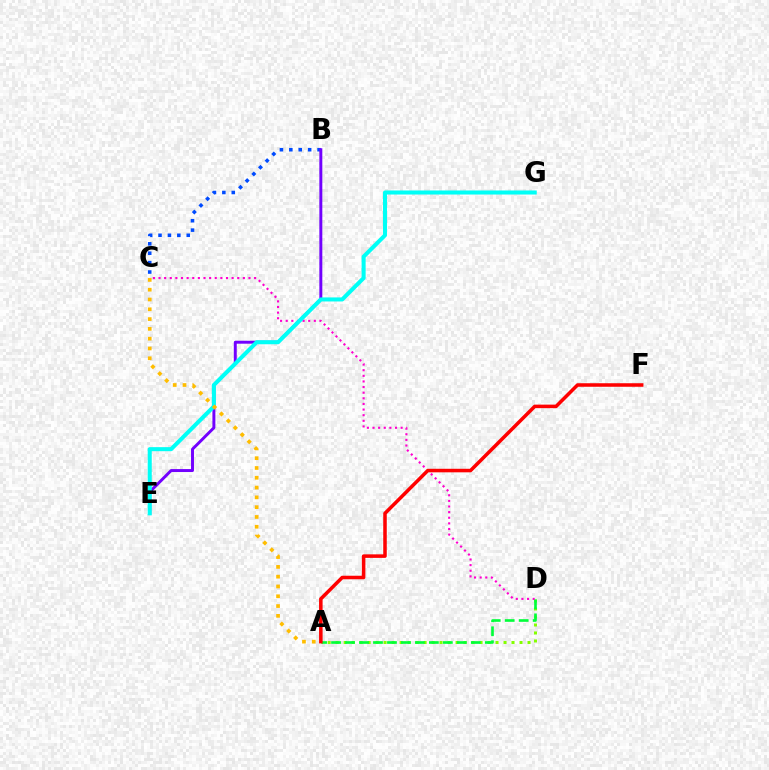{('B', 'C'): [{'color': '#004bff', 'line_style': 'dotted', 'thickness': 2.56}], ('A', 'D'): [{'color': '#84ff00', 'line_style': 'dotted', 'thickness': 2.17}, {'color': '#00ff39', 'line_style': 'dashed', 'thickness': 1.9}], ('C', 'D'): [{'color': '#ff00cf', 'line_style': 'dotted', 'thickness': 1.53}], ('B', 'E'): [{'color': '#7200ff', 'line_style': 'solid', 'thickness': 2.12}], ('E', 'G'): [{'color': '#00fff6', 'line_style': 'solid', 'thickness': 2.91}], ('A', 'F'): [{'color': '#ff0000', 'line_style': 'solid', 'thickness': 2.54}], ('A', 'C'): [{'color': '#ffbd00', 'line_style': 'dotted', 'thickness': 2.66}]}